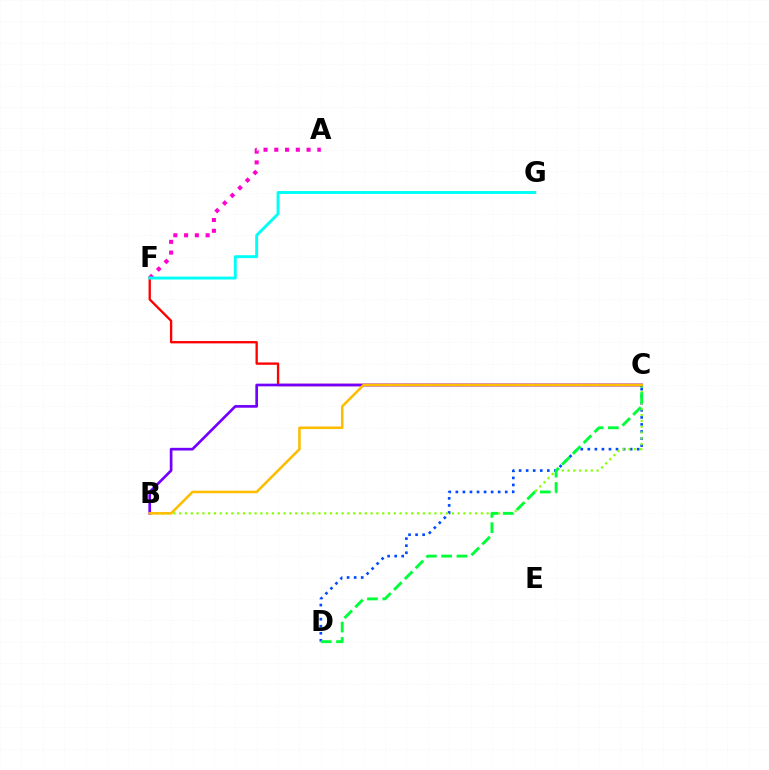{('A', 'F'): [{'color': '#ff00cf', 'line_style': 'dotted', 'thickness': 2.92}], ('C', 'D'): [{'color': '#004bff', 'line_style': 'dotted', 'thickness': 1.92}, {'color': '#00ff39', 'line_style': 'dashed', 'thickness': 2.08}], ('B', 'C'): [{'color': '#84ff00', 'line_style': 'dotted', 'thickness': 1.58}, {'color': '#7200ff', 'line_style': 'solid', 'thickness': 1.93}, {'color': '#ffbd00', 'line_style': 'solid', 'thickness': 1.84}], ('C', 'F'): [{'color': '#ff0000', 'line_style': 'solid', 'thickness': 1.68}], ('F', 'G'): [{'color': '#00fff6', 'line_style': 'solid', 'thickness': 2.11}]}